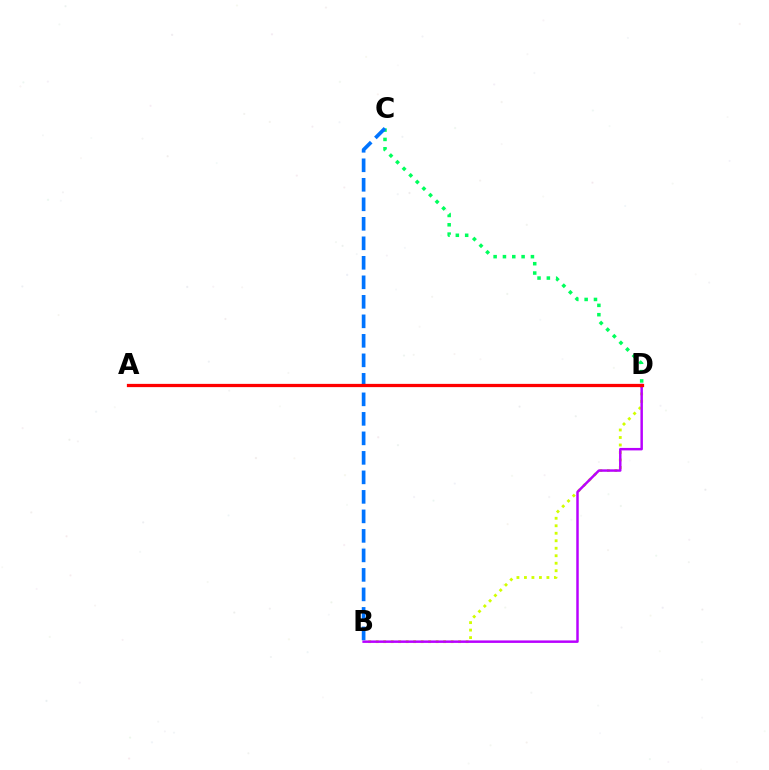{('B', 'D'): [{'color': '#d1ff00', 'line_style': 'dotted', 'thickness': 2.04}, {'color': '#b900ff', 'line_style': 'solid', 'thickness': 1.78}], ('C', 'D'): [{'color': '#00ff5c', 'line_style': 'dotted', 'thickness': 2.53}], ('B', 'C'): [{'color': '#0074ff', 'line_style': 'dashed', 'thickness': 2.65}], ('A', 'D'): [{'color': '#ff0000', 'line_style': 'solid', 'thickness': 2.34}]}